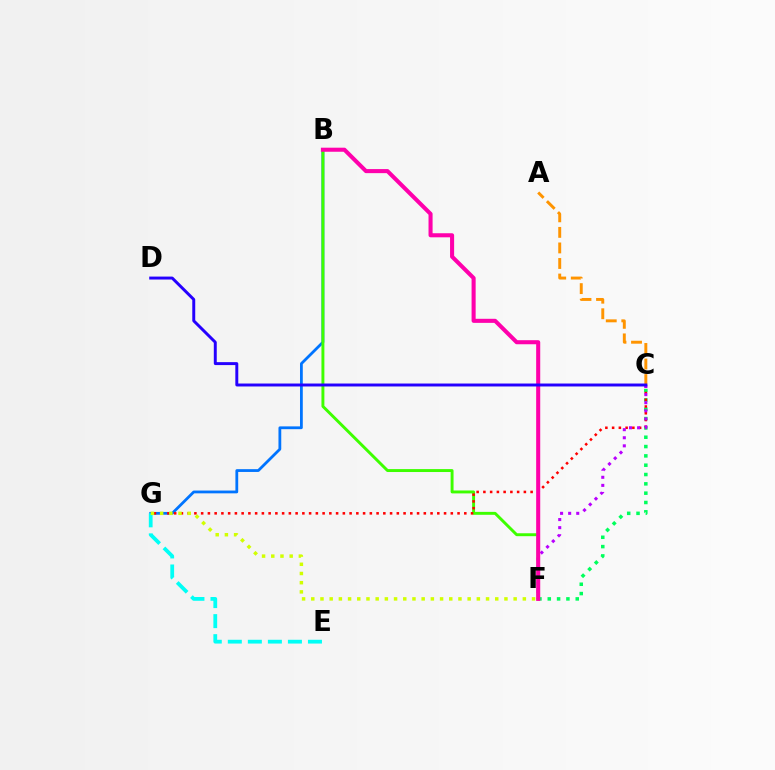{('B', 'G'): [{'color': '#0074ff', 'line_style': 'solid', 'thickness': 2.01}], ('E', 'G'): [{'color': '#00fff6', 'line_style': 'dashed', 'thickness': 2.72}], ('C', 'F'): [{'color': '#00ff5c', 'line_style': 'dotted', 'thickness': 2.53}, {'color': '#b900ff', 'line_style': 'dotted', 'thickness': 2.2}], ('B', 'F'): [{'color': '#3dff00', 'line_style': 'solid', 'thickness': 2.11}, {'color': '#ff00ac', 'line_style': 'solid', 'thickness': 2.93}], ('A', 'C'): [{'color': '#ff9400', 'line_style': 'dashed', 'thickness': 2.11}], ('C', 'G'): [{'color': '#ff0000', 'line_style': 'dotted', 'thickness': 1.83}], ('C', 'D'): [{'color': '#2500ff', 'line_style': 'solid', 'thickness': 2.12}], ('F', 'G'): [{'color': '#d1ff00', 'line_style': 'dotted', 'thickness': 2.5}]}